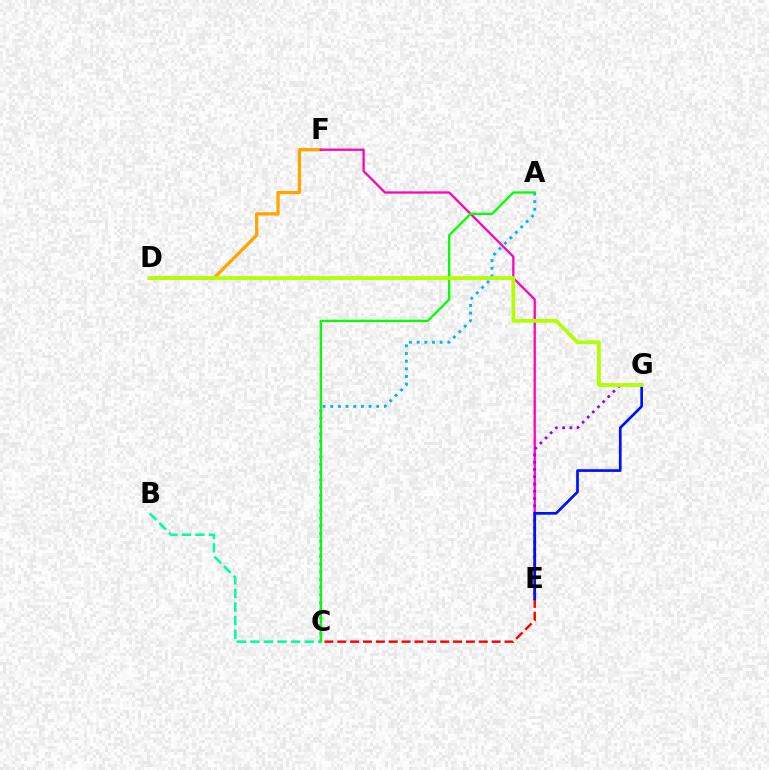{('D', 'F'): [{'color': '#ffa500', 'line_style': 'solid', 'thickness': 2.35}], ('E', 'F'): [{'color': '#ff00bd', 'line_style': 'solid', 'thickness': 1.64}], ('E', 'G'): [{'color': '#9b00ff', 'line_style': 'dotted', 'thickness': 1.97}, {'color': '#0010ff', 'line_style': 'solid', 'thickness': 1.94}], ('A', 'C'): [{'color': '#00b5ff', 'line_style': 'dotted', 'thickness': 2.08}, {'color': '#08ff00', 'line_style': 'solid', 'thickness': 1.66}], ('B', 'C'): [{'color': '#00ff9d', 'line_style': 'dashed', 'thickness': 1.85}], ('C', 'E'): [{'color': '#ff0000', 'line_style': 'dashed', 'thickness': 1.75}], ('D', 'G'): [{'color': '#b3ff00', 'line_style': 'solid', 'thickness': 2.71}]}